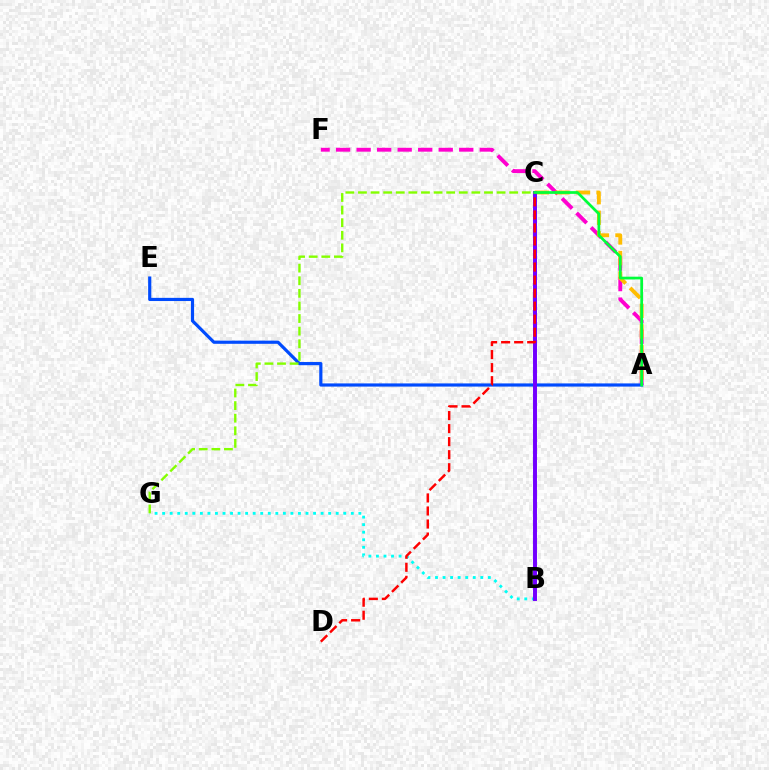{('A', 'F'): [{'color': '#ff00cf', 'line_style': 'dashed', 'thickness': 2.79}], ('A', 'E'): [{'color': '#004bff', 'line_style': 'solid', 'thickness': 2.28}], ('A', 'C'): [{'color': '#ffbd00', 'line_style': 'dashed', 'thickness': 2.79}, {'color': '#00ff39', 'line_style': 'solid', 'thickness': 1.96}], ('B', 'G'): [{'color': '#00fff6', 'line_style': 'dotted', 'thickness': 2.05}], ('B', 'C'): [{'color': '#7200ff', 'line_style': 'solid', 'thickness': 2.85}], ('C', 'D'): [{'color': '#ff0000', 'line_style': 'dashed', 'thickness': 1.77}], ('C', 'G'): [{'color': '#84ff00', 'line_style': 'dashed', 'thickness': 1.71}]}